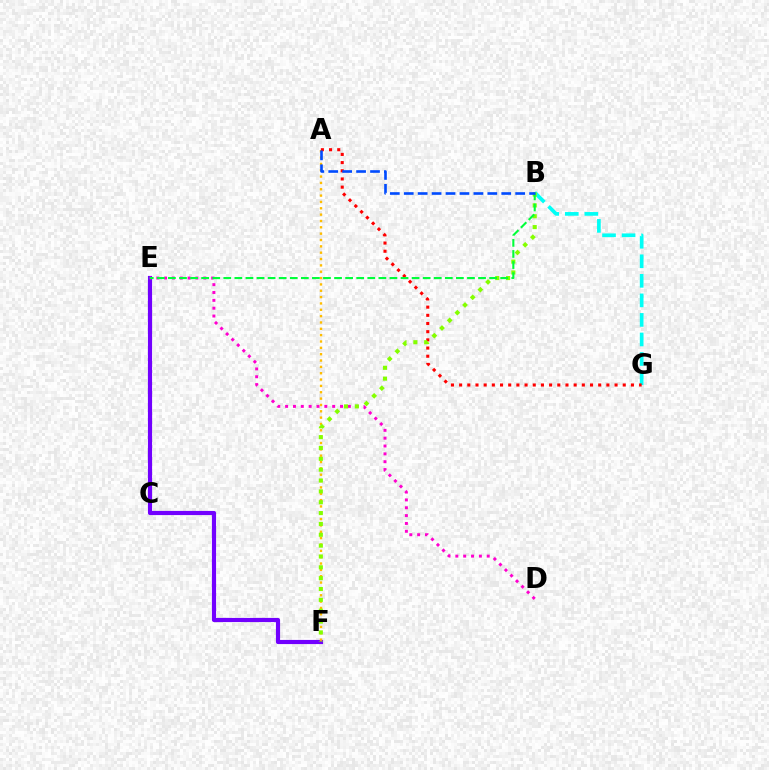{('B', 'G'): [{'color': '#00fff6', 'line_style': 'dashed', 'thickness': 2.66}], ('E', 'F'): [{'color': '#7200ff', 'line_style': 'solid', 'thickness': 2.99}], ('A', 'F'): [{'color': '#ffbd00', 'line_style': 'dotted', 'thickness': 1.72}], ('D', 'E'): [{'color': '#ff00cf', 'line_style': 'dotted', 'thickness': 2.13}], ('A', 'G'): [{'color': '#ff0000', 'line_style': 'dotted', 'thickness': 2.22}], ('B', 'F'): [{'color': '#84ff00', 'line_style': 'dotted', 'thickness': 2.95}], ('B', 'E'): [{'color': '#00ff39', 'line_style': 'dashed', 'thickness': 1.5}], ('A', 'B'): [{'color': '#004bff', 'line_style': 'dashed', 'thickness': 1.89}]}